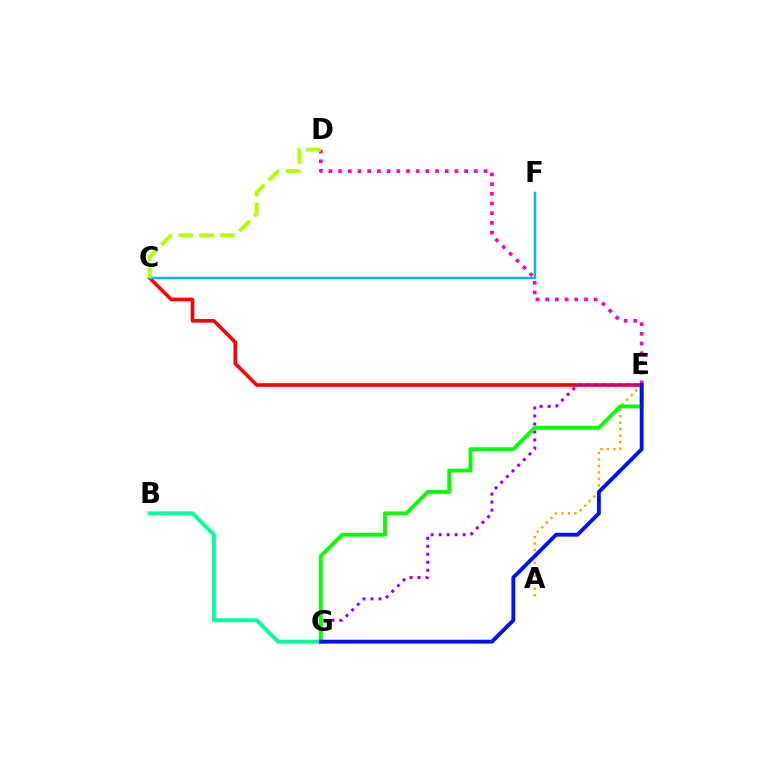{('A', 'E'): [{'color': '#ffa500', 'line_style': 'dotted', 'thickness': 1.76}], ('C', 'E'): [{'color': '#ff0000', 'line_style': 'solid', 'thickness': 2.59}], ('B', 'G'): [{'color': '#00ff9d', 'line_style': 'solid', 'thickness': 2.8}], ('D', 'E'): [{'color': '#ff00bd', 'line_style': 'dotted', 'thickness': 2.64}], ('C', 'F'): [{'color': '#00b5ff', 'line_style': 'solid', 'thickness': 1.76}], ('C', 'D'): [{'color': '#b3ff00', 'line_style': 'dashed', 'thickness': 2.84}], ('E', 'G'): [{'color': '#9b00ff', 'line_style': 'dotted', 'thickness': 2.17}, {'color': '#08ff00', 'line_style': 'solid', 'thickness': 2.77}, {'color': '#0010ff', 'line_style': 'solid', 'thickness': 2.78}]}